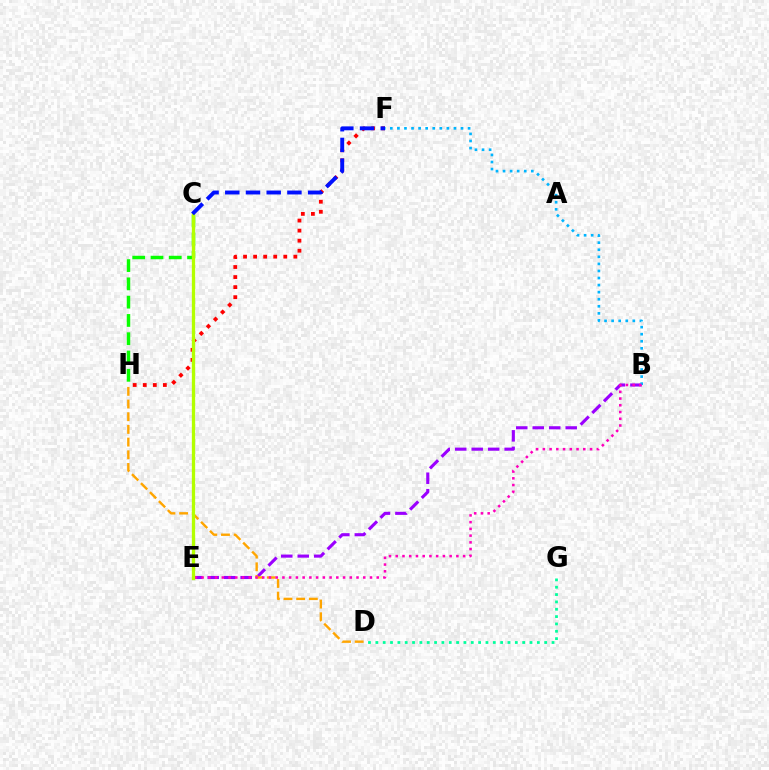{('B', 'E'): [{'color': '#9b00ff', 'line_style': 'dashed', 'thickness': 2.24}, {'color': '#ff00bd', 'line_style': 'dotted', 'thickness': 1.83}], ('C', 'H'): [{'color': '#08ff00', 'line_style': 'dashed', 'thickness': 2.48}], ('D', 'G'): [{'color': '#00ff9d', 'line_style': 'dotted', 'thickness': 1.99}], ('D', 'H'): [{'color': '#ffa500', 'line_style': 'dashed', 'thickness': 1.72}], ('B', 'F'): [{'color': '#00b5ff', 'line_style': 'dotted', 'thickness': 1.92}], ('F', 'H'): [{'color': '#ff0000', 'line_style': 'dotted', 'thickness': 2.73}], ('C', 'E'): [{'color': '#b3ff00', 'line_style': 'solid', 'thickness': 2.37}], ('C', 'F'): [{'color': '#0010ff', 'line_style': 'dashed', 'thickness': 2.81}]}